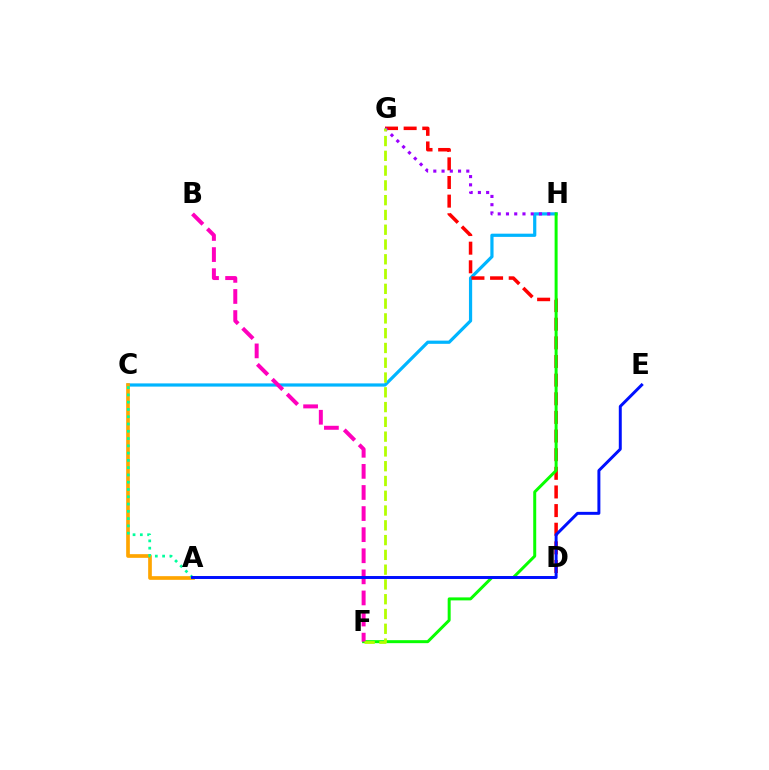{('C', 'H'): [{'color': '#00b5ff', 'line_style': 'solid', 'thickness': 2.31}], ('D', 'G'): [{'color': '#ff0000', 'line_style': 'dashed', 'thickness': 2.53}], ('A', 'C'): [{'color': '#ffa500', 'line_style': 'solid', 'thickness': 2.65}, {'color': '#00ff9d', 'line_style': 'dotted', 'thickness': 1.98}], ('G', 'H'): [{'color': '#9b00ff', 'line_style': 'dotted', 'thickness': 2.24}], ('F', 'H'): [{'color': '#08ff00', 'line_style': 'solid', 'thickness': 2.15}], ('B', 'F'): [{'color': '#ff00bd', 'line_style': 'dashed', 'thickness': 2.87}], ('F', 'G'): [{'color': '#b3ff00', 'line_style': 'dashed', 'thickness': 2.01}], ('A', 'E'): [{'color': '#0010ff', 'line_style': 'solid', 'thickness': 2.13}]}